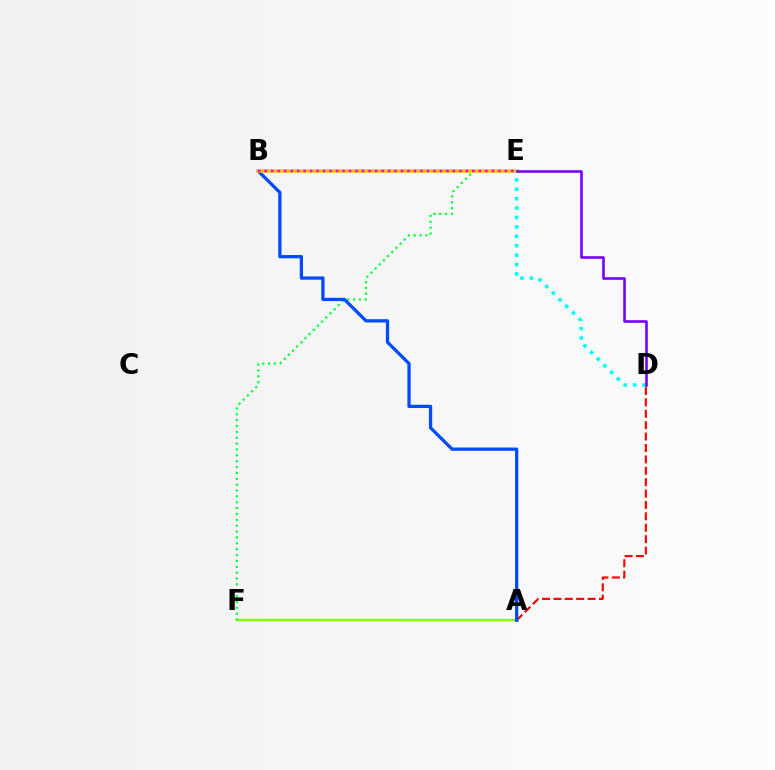{('A', 'F'): [{'color': '#84ff00', 'line_style': 'solid', 'thickness': 1.73}], ('E', 'F'): [{'color': '#00ff39', 'line_style': 'dotted', 'thickness': 1.59}], ('A', 'D'): [{'color': '#ff0000', 'line_style': 'dashed', 'thickness': 1.55}], ('A', 'B'): [{'color': '#004bff', 'line_style': 'solid', 'thickness': 2.35}], ('B', 'E'): [{'color': '#ffbd00', 'line_style': 'solid', 'thickness': 2.54}, {'color': '#ff00cf', 'line_style': 'dotted', 'thickness': 1.76}], ('D', 'E'): [{'color': '#00fff6', 'line_style': 'dotted', 'thickness': 2.56}, {'color': '#7200ff', 'line_style': 'solid', 'thickness': 1.86}]}